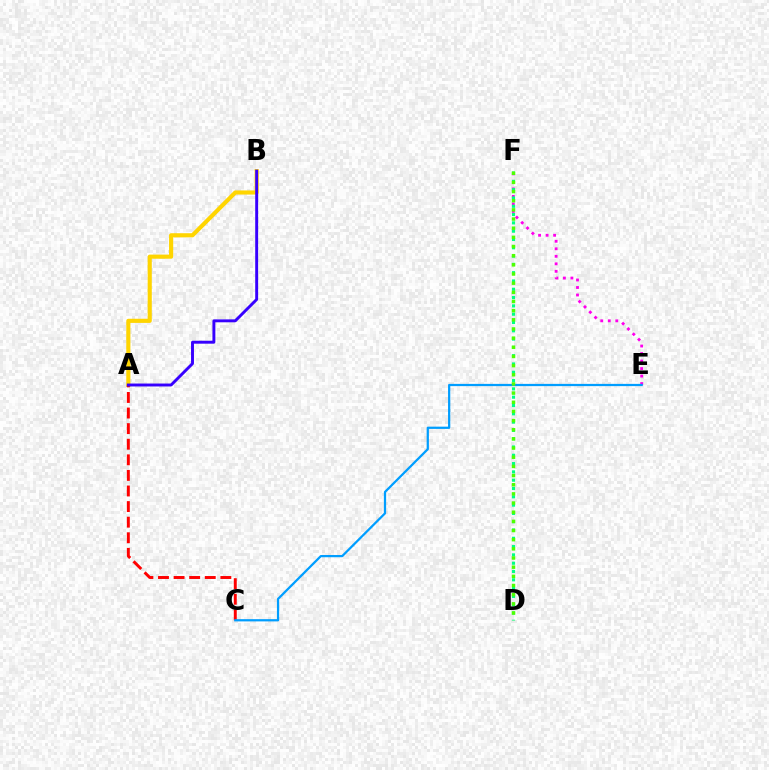{('E', 'F'): [{'color': '#ff00ed', 'line_style': 'dotted', 'thickness': 2.04}], ('A', 'B'): [{'color': '#ffd500', 'line_style': 'solid', 'thickness': 2.97}, {'color': '#3700ff', 'line_style': 'solid', 'thickness': 2.1}], ('D', 'F'): [{'color': '#00ff86', 'line_style': 'dotted', 'thickness': 2.26}, {'color': '#4fff00', 'line_style': 'dotted', 'thickness': 2.49}], ('A', 'C'): [{'color': '#ff0000', 'line_style': 'dashed', 'thickness': 2.12}], ('C', 'E'): [{'color': '#009eff', 'line_style': 'solid', 'thickness': 1.61}]}